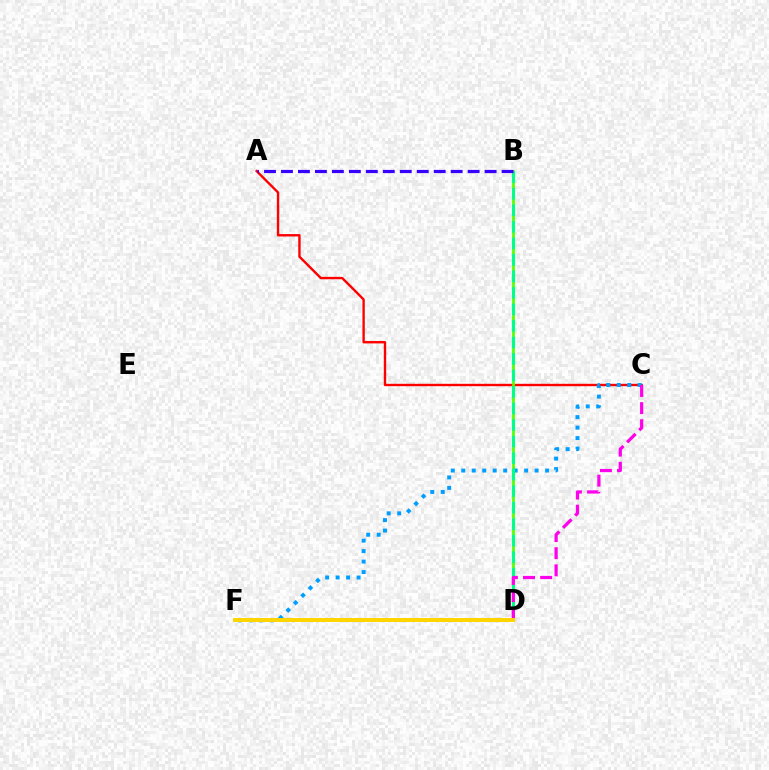{('A', 'C'): [{'color': '#ff0000', 'line_style': 'solid', 'thickness': 1.72}], ('B', 'D'): [{'color': '#4fff00', 'line_style': 'solid', 'thickness': 1.93}, {'color': '#00ff86', 'line_style': 'dashed', 'thickness': 2.24}], ('C', 'F'): [{'color': '#009eff', 'line_style': 'dotted', 'thickness': 2.85}], ('C', 'D'): [{'color': '#ff00ed', 'line_style': 'dashed', 'thickness': 2.33}], ('A', 'B'): [{'color': '#3700ff', 'line_style': 'dashed', 'thickness': 2.31}], ('D', 'F'): [{'color': '#ffd500', 'line_style': 'solid', 'thickness': 2.85}]}